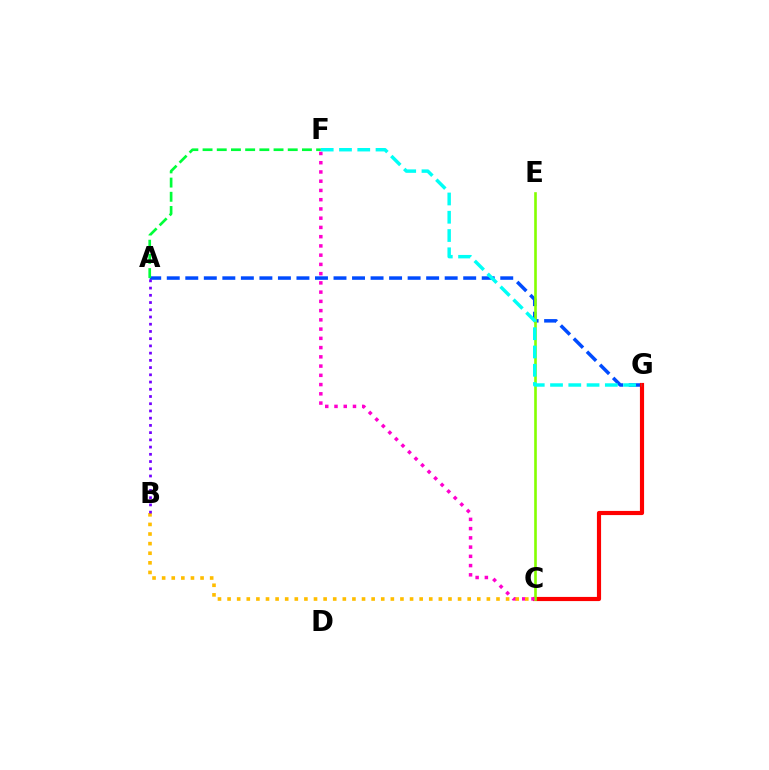{('A', 'G'): [{'color': '#004bff', 'line_style': 'dashed', 'thickness': 2.52}], ('A', 'F'): [{'color': '#00ff39', 'line_style': 'dashed', 'thickness': 1.93}], ('C', 'G'): [{'color': '#ff0000', 'line_style': 'solid', 'thickness': 2.99}], ('C', 'E'): [{'color': '#84ff00', 'line_style': 'solid', 'thickness': 1.89}], ('C', 'F'): [{'color': '#ff00cf', 'line_style': 'dotted', 'thickness': 2.51}], ('B', 'C'): [{'color': '#ffbd00', 'line_style': 'dotted', 'thickness': 2.61}], ('F', 'G'): [{'color': '#00fff6', 'line_style': 'dashed', 'thickness': 2.48}], ('A', 'B'): [{'color': '#7200ff', 'line_style': 'dotted', 'thickness': 1.96}]}